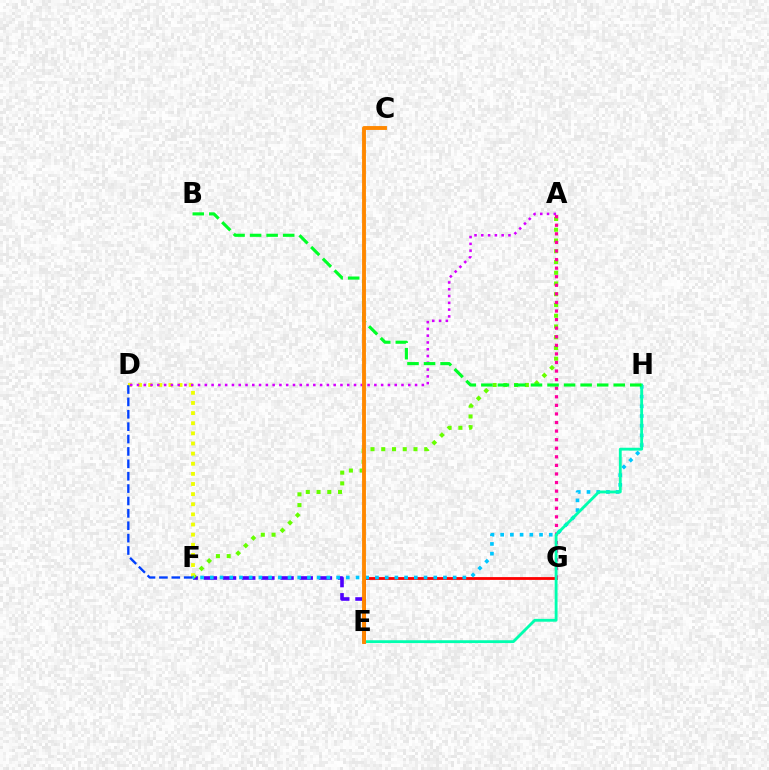{('E', 'F'): [{'color': '#4f00ff', 'line_style': 'dashed', 'thickness': 2.6}], ('A', 'F'): [{'color': '#66ff00', 'line_style': 'dotted', 'thickness': 2.92}], ('D', 'F'): [{'color': '#eeff00', 'line_style': 'dotted', 'thickness': 2.75}, {'color': '#003fff', 'line_style': 'dashed', 'thickness': 1.68}], ('E', 'G'): [{'color': '#ff0000', 'line_style': 'solid', 'thickness': 2.03}], ('A', 'D'): [{'color': '#d600ff', 'line_style': 'dotted', 'thickness': 1.84}], ('A', 'G'): [{'color': '#ff00a0', 'line_style': 'dotted', 'thickness': 2.33}], ('F', 'H'): [{'color': '#00c7ff', 'line_style': 'dotted', 'thickness': 2.64}], ('E', 'H'): [{'color': '#00ffaf', 'line_style': 'solid', 'thickness': 2.05}], ('B', 'H'): [{'color': '#00ff27', 'line_style': 'dashed', 'thickness': 2.25}], ('C', 'E'): [{'color': '#ff8800', 'line_style': 'solid', 'thickness': 2.79}]}